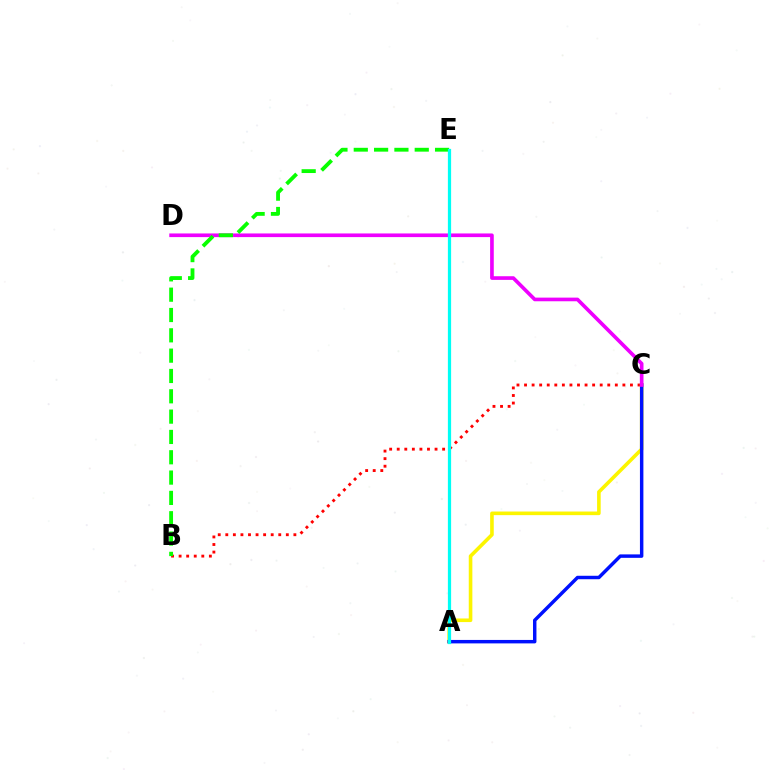{('B', 'C'): [{'color': '#ff0000', 'line_style': 'dotted', 'thickness': 2.06}], ('A', 'C'): [{'color': '#fcf500', 'line_style': 'solid', 'thickness': 2.59}, {'color': '#0010ff', 'line_style': 'solid', 'thickness': 2.48}], ('C', 'D'): [{'color': '#ee00ff', 'line_style': 'solid', 'thickness': 2.63}], ('B', 'E'): [{'color': '#08ff00', 'line_style': 'dashed', 'thickness': 2.76}], ('A', 'E'): [{'color': '#00fff6', 'line_style': 'solid', 'thickness': 2.33}]}